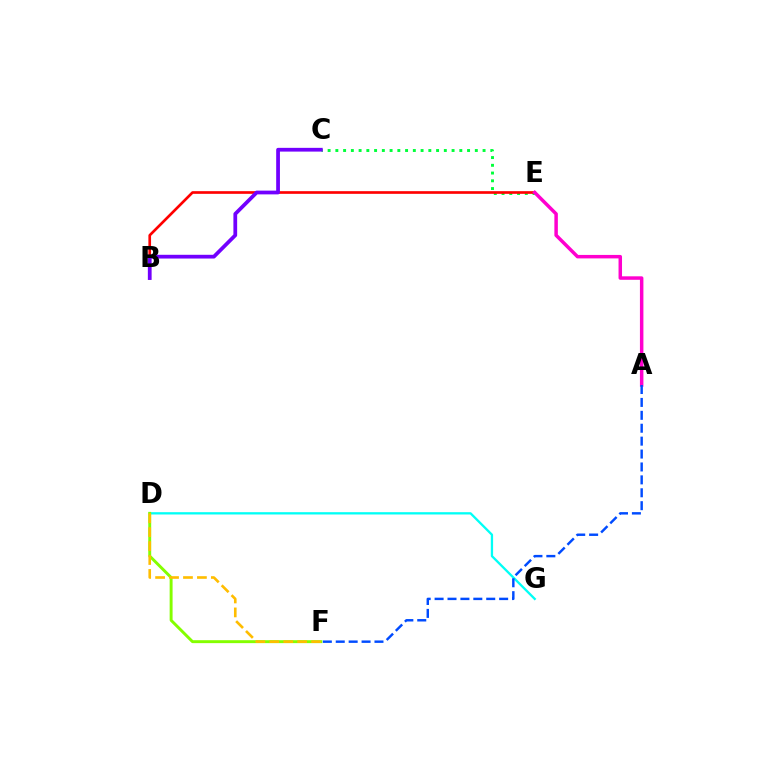{('D', 'G'): [{'color': '#00fff6', 'line_style': 'solid', 'thickness': 1.66}], ('C', 'E'): [{'color': '#00ff39', 'line_style': 'dotted', 'thickness': 2.11}], ('B', 'E'): [{'color': '#ff0000', 'line_style': 'solid', 'thickness': 1.92}], ('B', 'C'): [{'color': '#7200ff', 'line_style': 'solid', 'thickness': 2.7}], ('A', 'E'): [{'color': '#ff00cf', 'line_style': 'solid', 'thickness': 2.51}], ('D', 'F'): [{'color': '#84ff00', 'line_style': 'solid', 'thickness': 2.11}, {'color': '#ffbd00', 'line_style': 'dashed', 'thickness': 1.89}], ('A', 'F'): [{'color': '#004bff', 'line_style': 'dashed', 'thickness': 1.75}]}